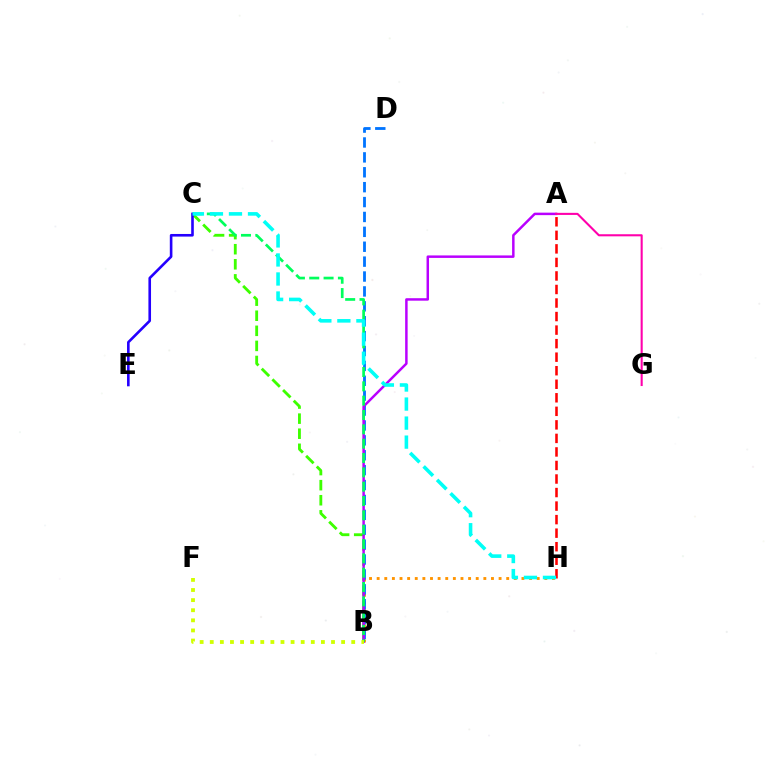{('B', 'H'): [{'color': '#ff9400', 'line_style': 'dotted', 'thickness': 2.07}], ('B', 'C'): [{'color': '#3dff00', 'line_style': 'dashed', 'thickness': 2.05}, {'color': '#00ff5c', 'line_style': 'dashed', 'thickness': 1.95}], ('B', 'D'): [{'color': '#0074ff', 'line_style': 'dashed', 'thickness': 2.02}], ('A', 'B'): [{'color': '#b900ff', 'line_style': 'solid', 'thickness': 1.79}], ('B', 'F'): [{'color': '#d1ff00', 'line_style': 'dotted', 'thickness': 2.75}], ('A', 'G'): [{'color': '#ff00ac', 'line_style': 'solid', 'thickness': 1.5}], ('C', 'E'): [{'color': '#2500ff', 'line_style': 'solid', 'thickness': 1.88}], ('A', 'H'): [{'color': '#ff0000', 'line_style': 'dashed', 'thickness': 1.84}], ('C', 'H'): [{'color': '#00fff6', 'line_style': 'dashed', 'thickness': 2.59}]}